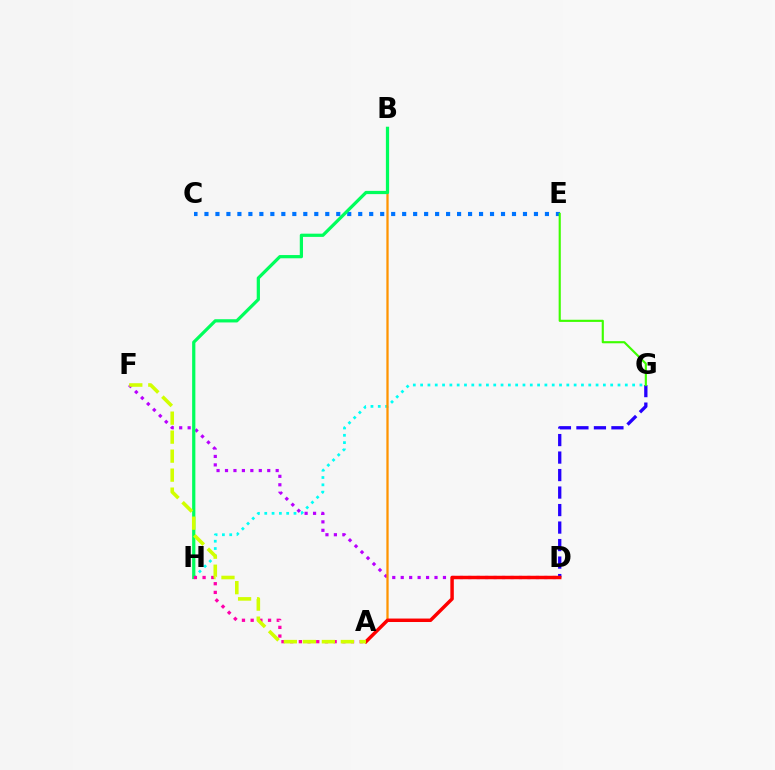{('D', 'F'): [{'color': '#b900ff', 'line_style': 'dotted', 'thickness': 2.29}], ('G', 'H'): [{'color': '#00fff6', 'line_style': 'dotted', 'thickness': 1.99}], ('A', 'B'): [{'color': '#ff9400', 'line_style': 'solid', 'thickness': 1.64}], ('C', 'E'): [{'color': '#0074ff', 'line_style': 'dotted', 'thickness': 2.98}], ('B', 'H'): [{'color': '#00ff5c', 'line_style': 'solid', 'thickness': 2.32}], ('D', 'G'): [{'color': '#2500ff', 'line_style': 'dashed', 'thickness': 2.38}], ('E', 'G'): [{'color': '#3dff00', 'line_style': 'solid', 'thickness': 1.54}], ('A', 'H'): [{'color': '#ff00ac', 'line_style': 'dotted', 'thickness': 2.36}], ('A', 'D'): [{'color': '#ff0000', 'line_style': 'solid', 'thickness': 2.5}], ('A', 'F'): [{'color': '#d1ff00', 'line_style': 'dashed', 'thickness': 2.58}]}